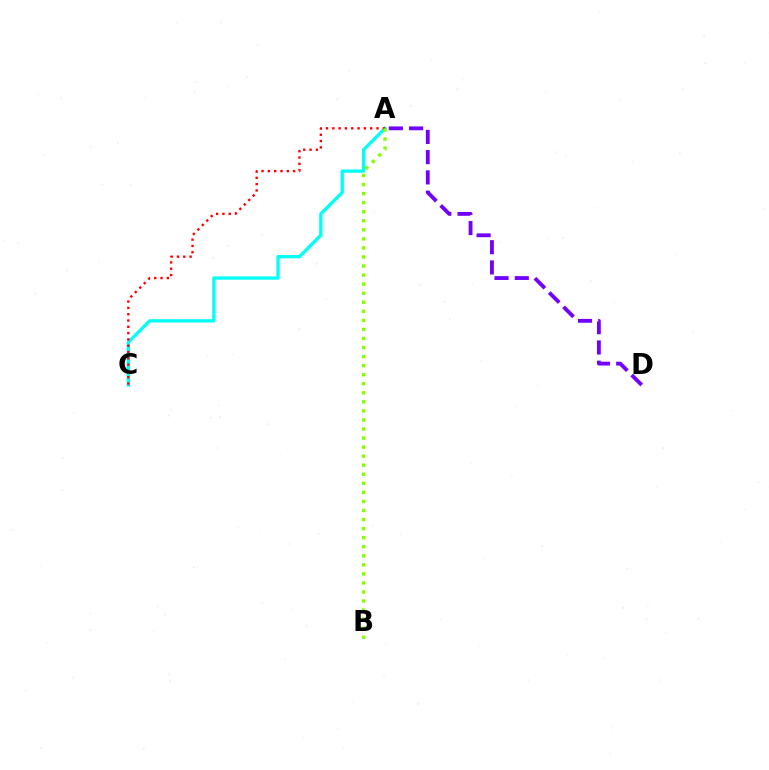{('A', 'C'): [{'color': '#00fff6', 'line_style': 'solid', 'thickness': 2.38}, {'color': '#ff0000', 'line_style': 'dotted', 'thickness': 1.71}], ('A', 'D'): [{'color': '#7200ff', 'line_style': 'dashed', 'thickness': 2.75}], ('A', 'B'): [{'color': '#84ff00', 'line_style': 'dotted', 'thickness': 2.46}]}